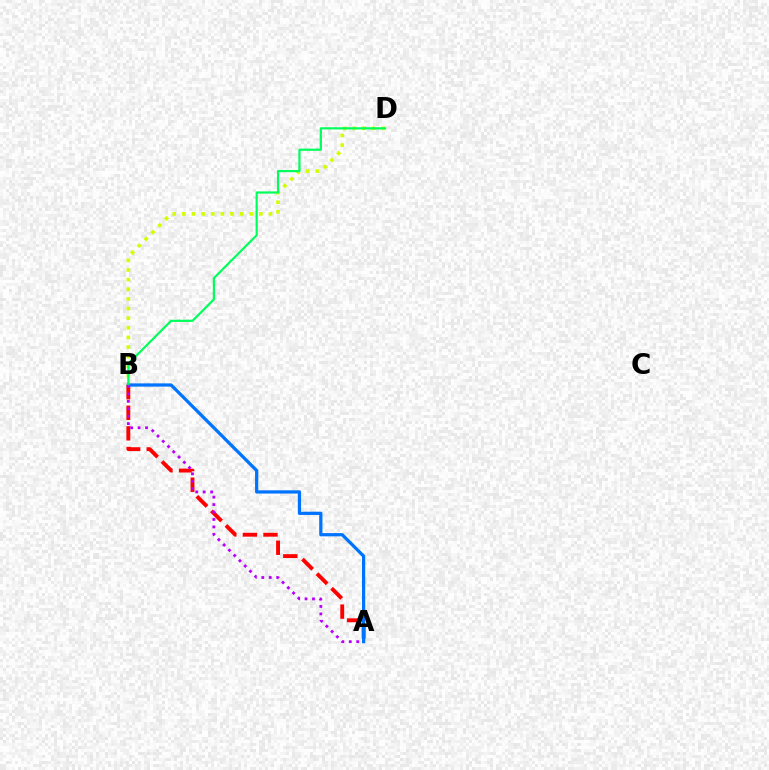{('B', 'D'): [{'color': '#d1ff00', 'line_style': 'dotted', 'thickness': 2.61}, {'color': '#00ff5c', 'line_style': 'solid', 'thickness': 1.58}], ('A', 'B'): [{'color': '#ff0000', 'line_style': 'dashed', 'thickness': 2.8}, {'color': '#0074ff', 'line_style': 'solid', 'thickness': 2.33}, {'color': '#b900ff', 'line_style': 'dotted', 'thickness': 2.02}]}